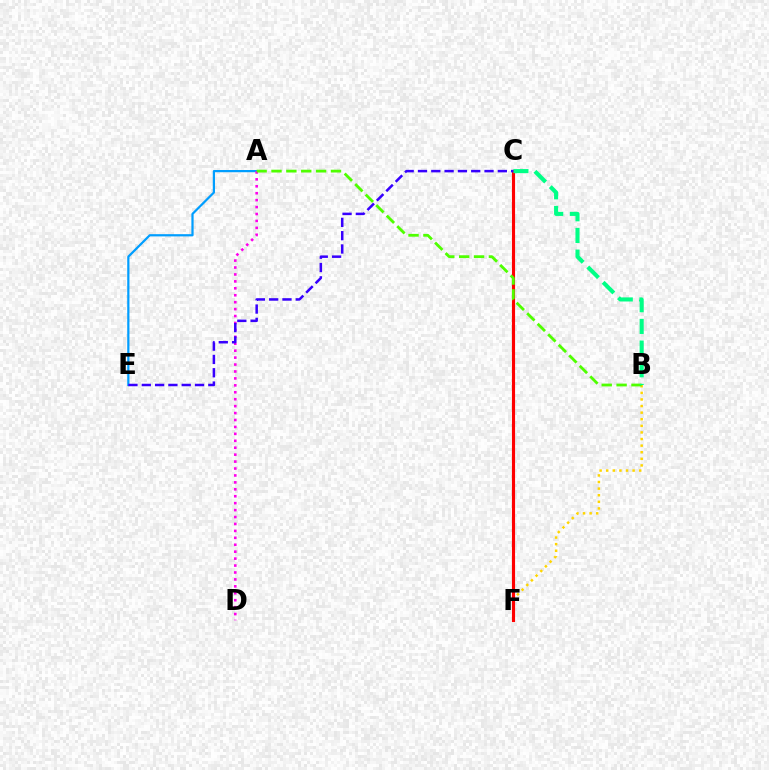{('A', 'E'): [{'color': '#009eff', 'line_style': 'solid', 'thickness': 1.6}], ('B', 'F'): [{'color': '#ffd500', 'line_style': 'dotted', 'thickness': 1.79}], ('A', 'D'): [{'color': '#ff00ed', 'line_style': 'dotted', 'thickness': 1.88}], ('C', 'F'): [{'color': '#ff0000', 'line_style': 'solid', 'thickness': 2.25}], ('A', 'B'): [{'color': '#4fff00', 'line_style': 'dashed', 'thickness': 2.02}], ('B', 'C'): [{'color': '#00ff86', 'line_style': 'dashed', 'thickness': 2.95}], ('C', 'E'): [{'color': '#3700ff', 'line_style': 'dashed', 'thickness': 1.81}]}